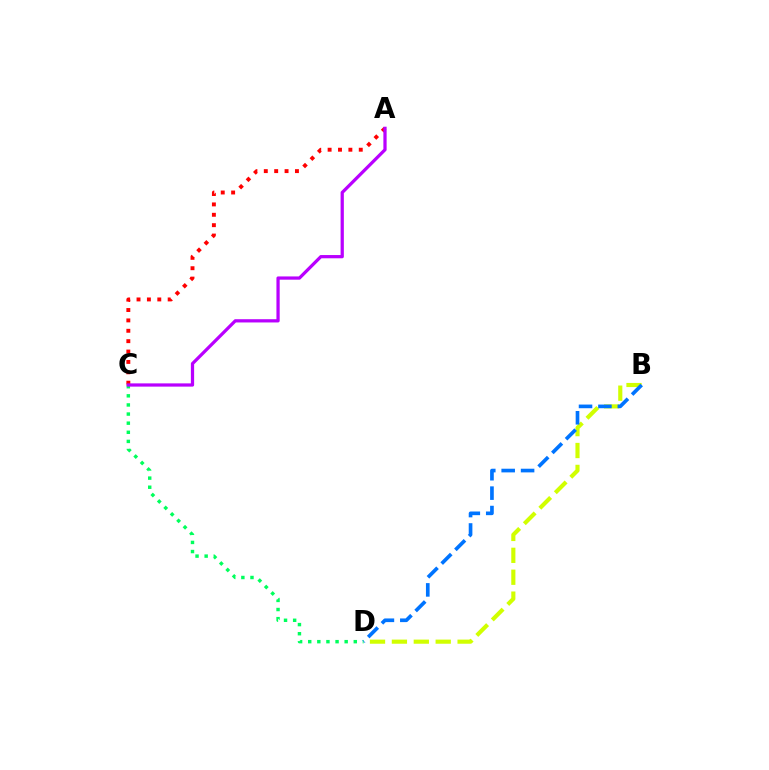{('C', 'D'): [{'color': '#00ff5c', 'line_style': 'dotted', 'thickness': 2.48}], ('B', 'D'): [{'color': '#d1ff00', 'line_style': 'dashed', 'thickness': 2.98}, {'color': '#0074ff', 'line_style': 'dashed', 'thickness': 2.64}], ('A', 'C'): [{'color': '#ff0000', 'line_style': 'dotted', 'thickness': 2.82}, {'color': '#b900ff', 'line_style': 'solid', 'thickness': 2.34}]}